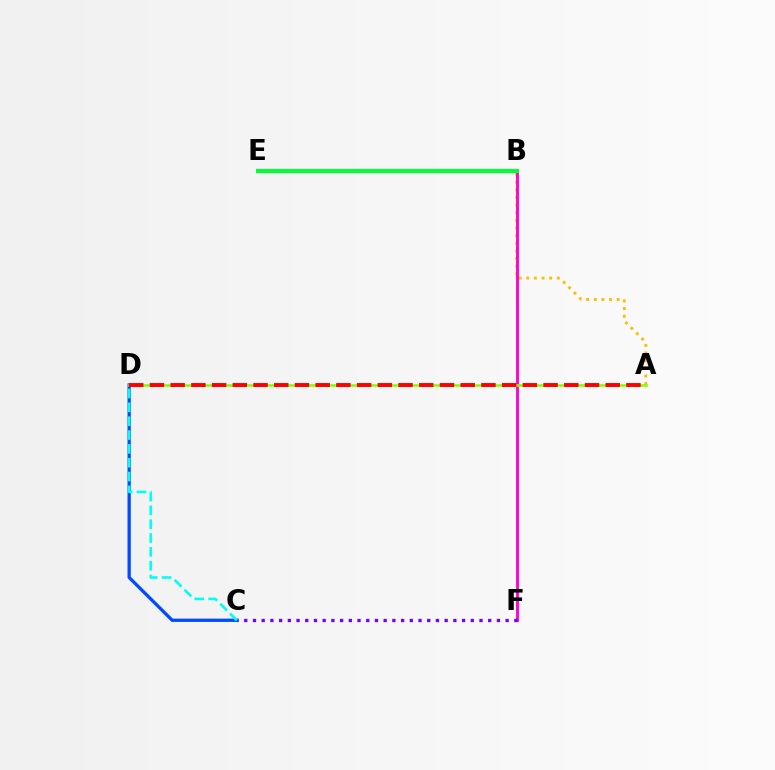{('A', 'B'): [{'color': '#ffbd00', 'line_style': 'dotted', 'thickness': 2.07}], ('B', 'F'): [{'color': '#ff00cf', 'line_style': 'solid', 'thickness': 2.06}], ('C', 'F'): [{'color': '#7200ff', 'line_style': 'dotted', 'thickness': 2.37}], ('C', 'D'): [{'color': '#004bff', 'line_style': 'solid', 'thickness': 2.36}, {'color': '#00fff6', 'line_style': 'dashed', 'thickness': 1.88}], ('B', 'E'): [{'color': '#00ff39', 'line_style': 'solid', 'thickness': 2.97}], ('A', 'D'): [{'color': '#84ff00', 'line_style': 'solid', 'thickness': 1.85}, {'color': '#ff0000', 'line_style': 'dashed', 'thickness': 2.81}]}